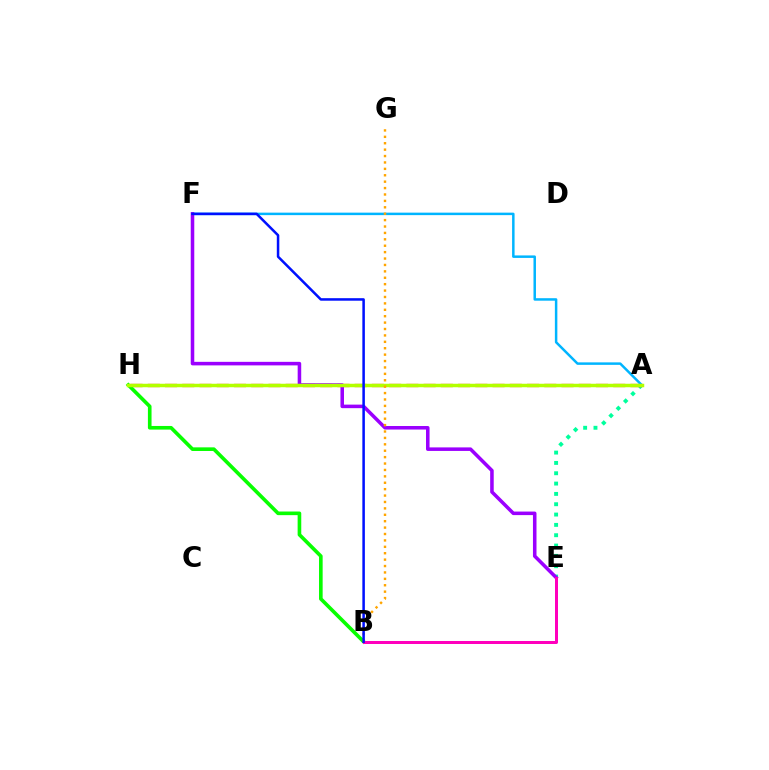{('A', 'E'): [{'color': '#00ff9d', 'line_style': 'dotted', 'thickness': 2.81}], ('A', 'H'): [{'color': '#ff0000', 'line_style': 'dashed', 'thickness': 2.34}, {'color': '#b3ff00', 'line_style': 'solid', 'thickness': 2.5}], ('A', 'F'): [{'color': '#00b5ff', 'line_style': 'solid', 'thickness': 1.79}], ('E', 'F'): [{'color': '#9b00ff', 'line_style': 'solid', 'thickness': 2.55}], ('B', 'H'): [{'color': '#08ff00', 'line_style': 'solid', 'thickness': 2.62}], ('B', 'E'): [{'color': '#ff00bd', 'line_style': 'solid', 'thickness': 2.15}], ('B', 'G'): [{'color': '#ffa500', 'line_style': 'dotted', 'thickness': 1.74}], ('B', 'F'): [{'color': '#0010ff', 'line_style': 'solid', 'thickness': 1.81}]}